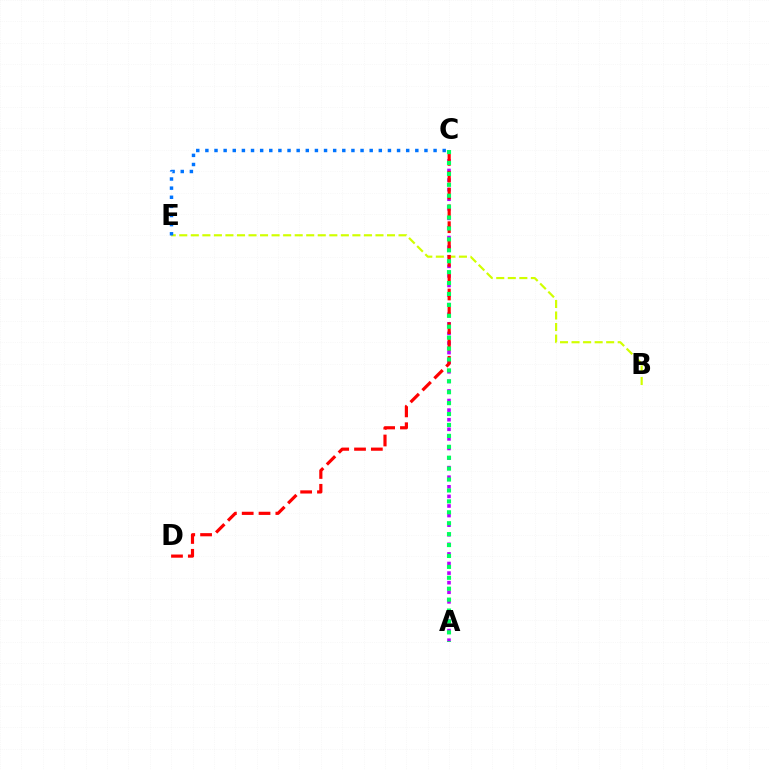{('A', 'C'): [{'color': '#b900ff', 'line_style': 'dotted', 'thickness': 2.6}, {'color': '#00ff5c', 'line_style': 'dotted', 'thickness': 2.97}], ('B', 'E'): [{'color': '#d1ff00', 'line_style': 'dashed', 'thickness': 1.57}], ('C', 'D'): [{'color': '#ff0000', 'line_style': 'dashed', 'thickness': 2.29}], ('C', 'E'): [{'color': '#0074ff', 'line_style': 'dotted', 'thickness': 2.48}]}